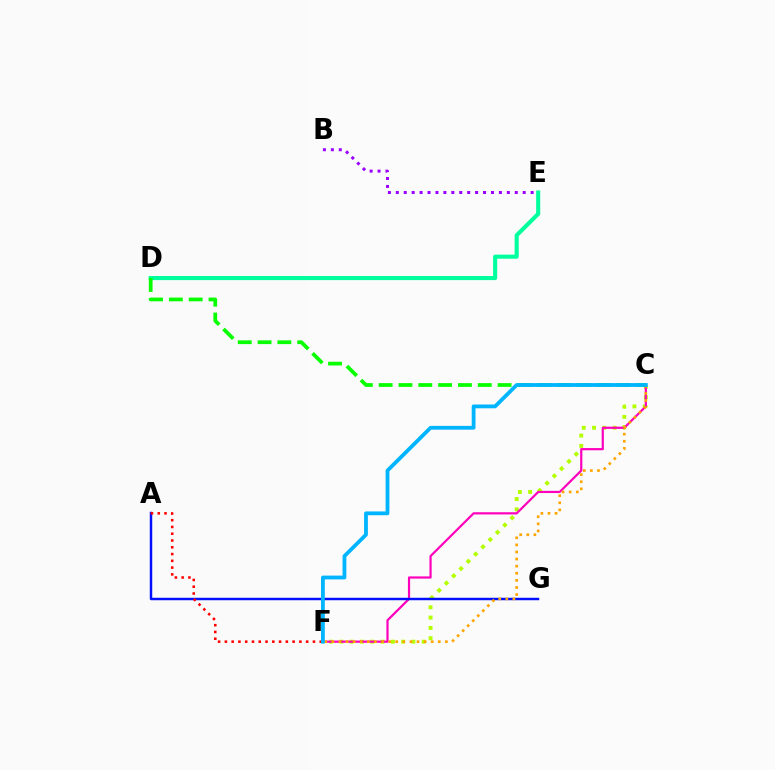{('C', 'F'): [{'color': '#b3ff00', 'line_style': 'dotted', 'thickness': 2.8}, {'color': '#ff00bd', 'line_style': 'solid', 'thickness': 1.59}, {'color': '#ffa500', 'line_style': 'dotted', 'thickness': 1.93}, {'color': '#00b5ff', 'line_style': 'solid', 'thickness': 2.73}], ('D', 'E'): [{'color': '#00ff9d', 'line_style': 'solid', 'thickness': 2.95}], ('C', 'D'): [{'color': '#08ff00', 'line_style': 'dashed', 'thickness': 2.69}], ('A', 'G'): [{'color': '#0010ff', 'line_style': 'solid', 'thickness': 1.77}], ('A', 'F'): [{'color': '#ff0000', 'line_style': 'dotted', 'thickness': 1.84}], ('B', 'E'): [{'color': '#9b00ff', 'line_style': 'dotted', 'thickness': 2.15}]}